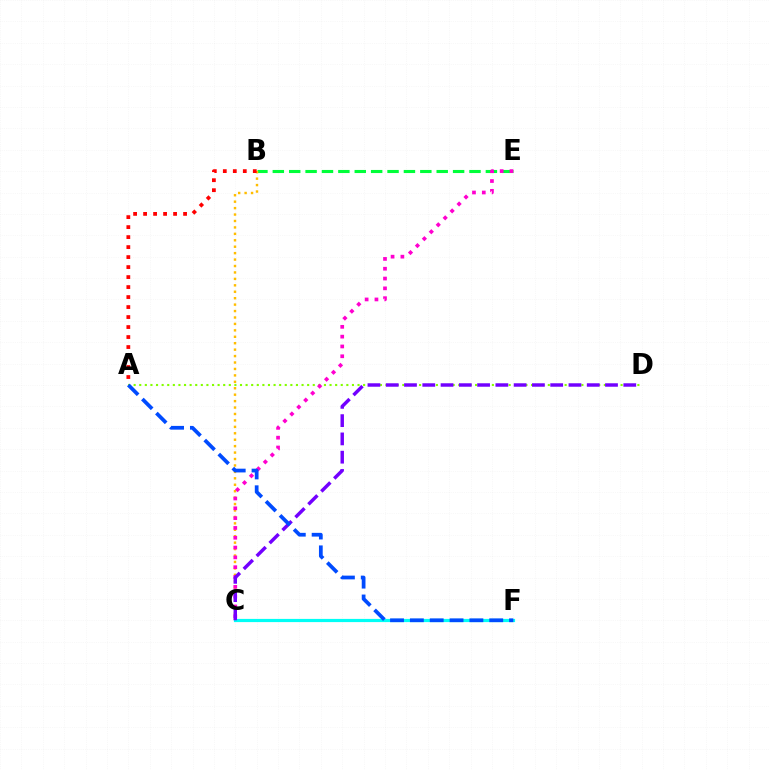{('B', 'E'): [{'color': '#00ff39', 'line_style': 'dashed', 'thickness': 2.23}], ('B', 'C'): [{'color': '#ffbd00', 'line_style': 'dotted', 'thickness': 1.75}], ('A', 'B'): [{'color': '#ff0000', 'line_style': 'dotted', 'thickness': 2.72}], ('A', 'D'): [{'color': '#84ff00', 'line_style': 'dotted', 'thickness': 1.52}], ('C', 'E'): [{'color': '#ff00cf', 'line_style': 'dotted', 'thickness': 2.67}], ('C', 'F'): [{'color': '#00fff6', 'line_style': 'solid', 'thickness': 2.3}], ('C', 'D'): [{'color': '#7200ff', 'line_style': 'dashed', 'thickness': 2.48}], ('A', 'F'): [{'color': '#004bff', 'line_style': 'dashed', 'thickness': 2.7}]}